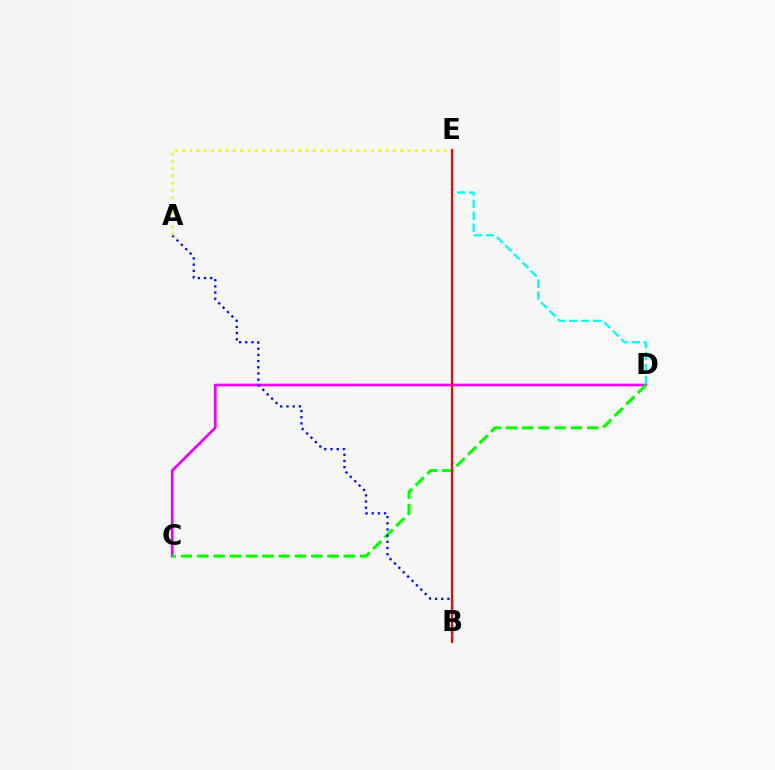{('C', 'D'): [{'color': '#ee00ff', 'line_style': 'solid', 'thickness': 1.94}, {'color': '#08ff00', 'line_style': 'dashed', 'thickness': 2.21}], ('A', 'B'): [{'color': '#0010ff', 'line_style': 'dotted', 'thickness': 1.68}], ('A', 'E'): [{'color': '#fcf500', 'line_style': 'dotted', 'thickness': 1.98}], ('D', 'E'): [{'color': '#00fff6', 'line_style': 'dashed', 'thickness': 1.62}], ('B', 'E'): [{'color': '#ff0000', 'line_style': 'solid', 'thickness': 1.58}]}